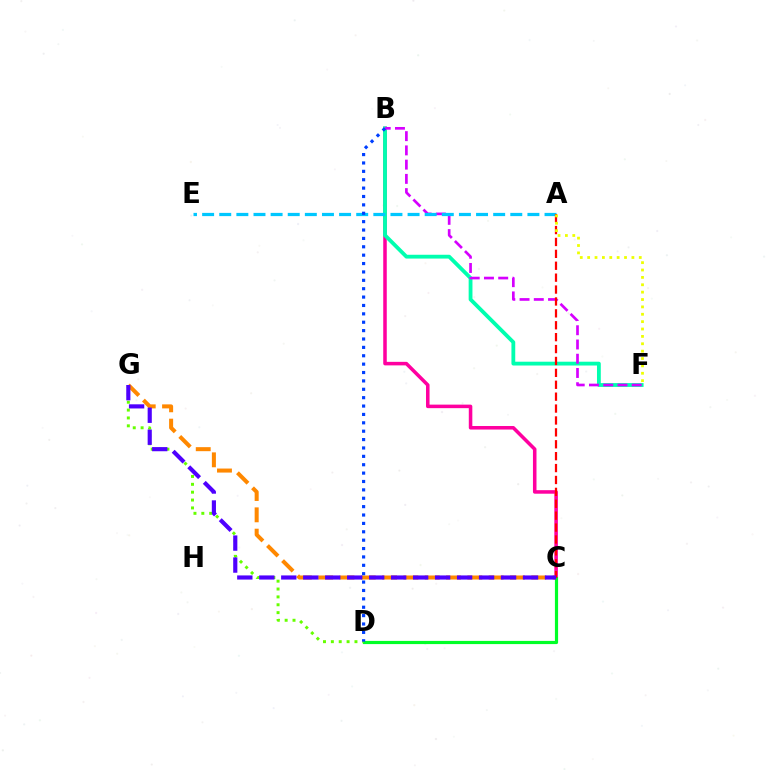{('B', 'C'): [{'color': '#ff00a0', 'line_style': 'solid', 'thickness': 2.55}], ('B', 'F'): [{'color': '#00ffaf', 'line_style': 'solid', 'thickness': 2.74}, {'color': '#d600ff', 'line_style': 'dashed', 'thickness': 1.94}], ('C', 'D'): [{'color': '#00ff27', 'line_style': 'solid', 'thickness': 2.29}], ('A', 'E'): [{'color': '#00c7ff', 'line_style': 'dashed', 'thickness': 2.33}], ('D', 'G'): [{'color': '#66ff00', 'line_style': 'dotted', 'thickness': 2.14}], ('C', 'G'): [{'color': '#ff8800', 'line_style': 'dashed', 'thickness': 2.9}, {'color': '#4f00ff', 'line_style': 'dashed', 'thickness': 2.99}], ('A', 'C'): [{'color': '#ff0000', 'line_style': 'dashed', 'thickness': 1.62}], ('A', 'F'): [{'color': '#eeff00', 'line_style': 'dotted', 'thickness': 2.0}], ('B', 'D'): [{'color': '#003fff', 'line_style': 'dotted', 'thickness': 2.28}]}